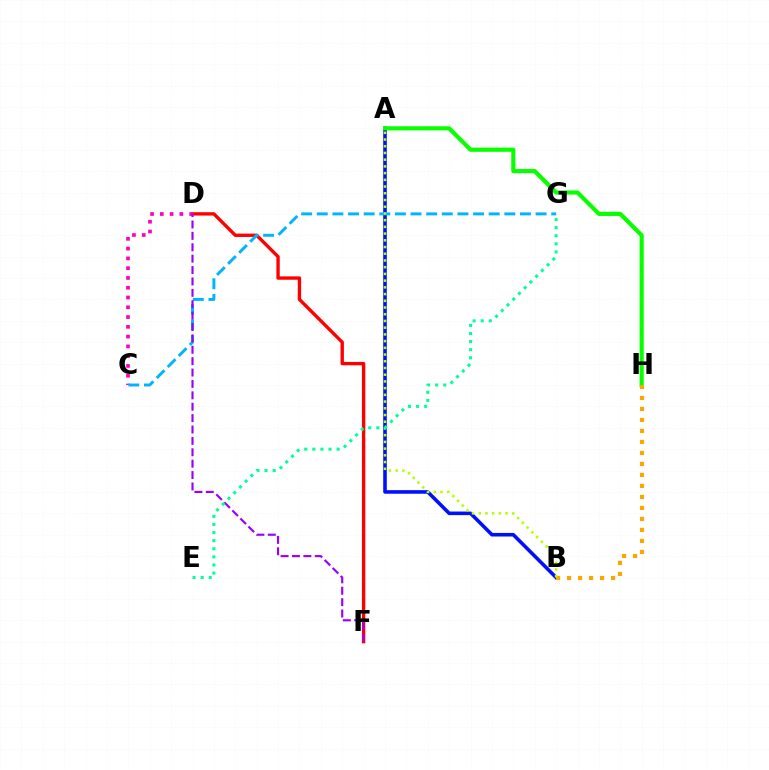{('A', 'B'): [{'color': '#0010ff', 'line_style': 'solid', 'thickness': 2.58}, {'color': '#b3ff00', 'line_style': 'dotted', 'thickness': 1.83}], ('D', 'F'): [{'color': '#ff0000', 'line_style': 'solid', 'thickness': 2.42}, {'color': '#9b00ff', 'line_style': 'dashed', 'thickness': 1.55}], ('A', 'H'): [{'color': '#08ff00', 'line_style': 'solid', 'thickness': 2.99}], ('C', 'D'): [{'color': '#ff00bd', 'line_style': 'dotted', 'thickness': 2.66}], ('C', 'G'): [{'color': '#00b5ff', 'line_style': 'dashed', 'thickness': 2.12}], ('B', 'H'): [{'color': '#ffa500', 'line_style': 'dotted', 'thickness': 2.99}], ('E', 'G'): [{'color': '#00ff9d', 'line_style': 'dotted', 'thickness': 2.2}]}